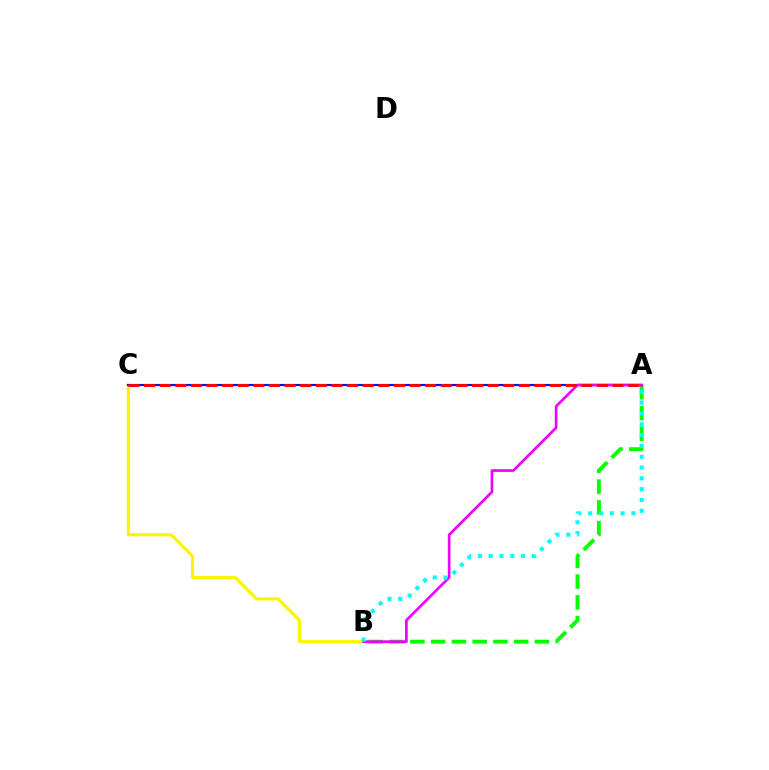{('B', 'C'): [{'color': '#fcf500', 'line_style': 'solid', 'thickness': 2.26}], ('A', 'B'): [{'color': '#08ff00', 'line_style': 'dashed', 'thickness': 2.82}, {'color': '#ee00ff', 'line_style': 'solid', 'thickness': 1.93}, {'color': '#00fff6', 'line_style': 'dotted', 'thickness': 2.94}], ('A', 'C'): [{'color': '#0010ff', 'line_style': 'solid', 'thickness': 1.53}, {'color': '#ff0000', 'line_style': 'dashed', 'thickness': 2.12}]}